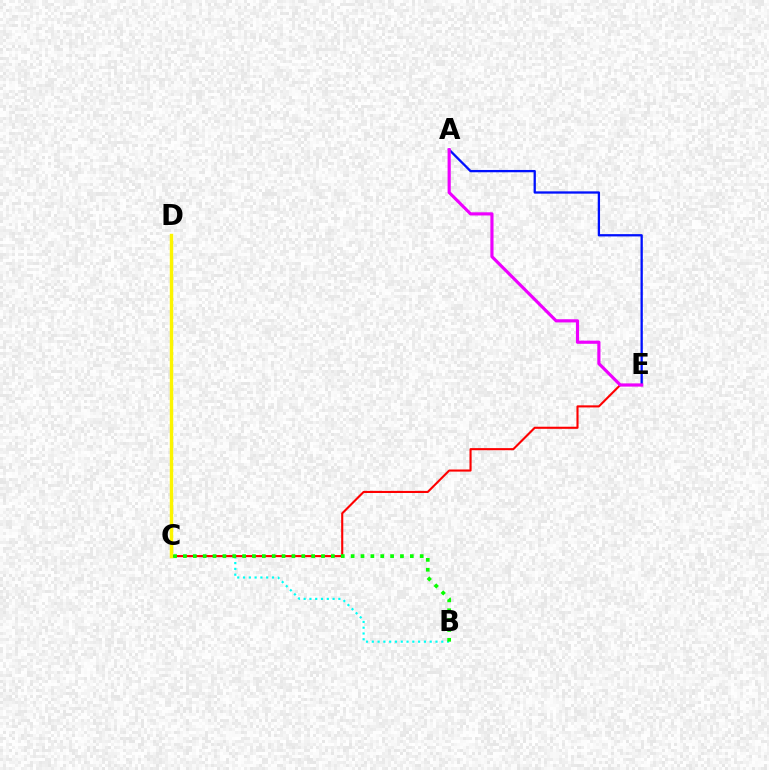{('B', 'C'): [{'color': '#00fff6', 'line_style': 'dotted', 'thickness': 1.57}, {'color': '#08ff00', 'line_style': 'dotted', 'thickness': 2.68}], ('A', 'E'): [{'color': '#0010ff', 'line_style': 'solid', 'thickness': 1.66}, {'color': '#ee00ff', 'line_style': 'solid', 'thickness': 2.27}], ('C', 'E'): [{'color': '#ff0000', 'line_style': 'solid', 'thickness': 1.52}], ('C', 'D'): [{'color': '#fcf500', 'line_style': 'solid', 'thickness': 2.45}]}